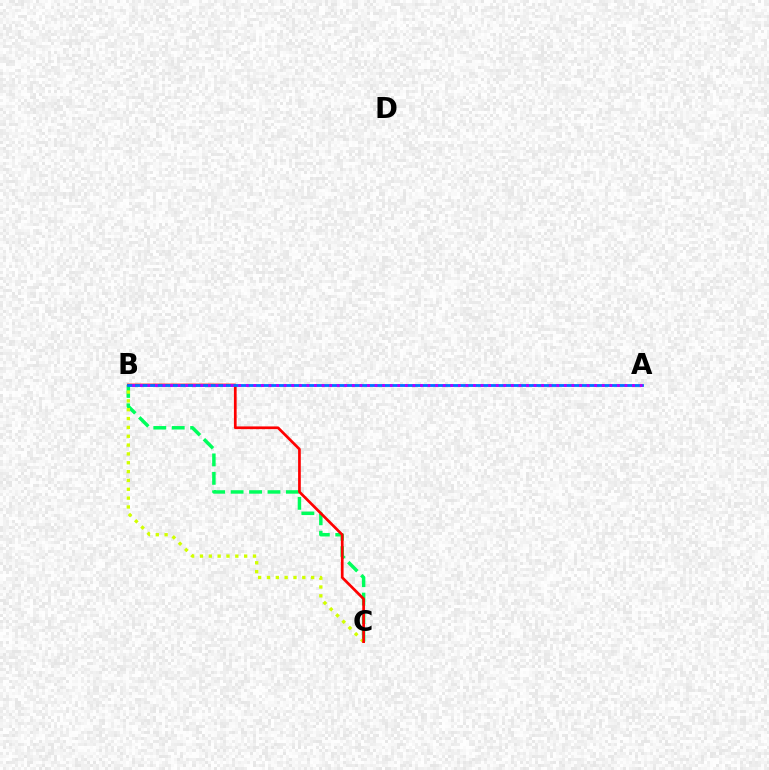{('B', 'C'): [{'color': '#00ff5c', 'line_style': 'dashed', 'thickness': 2.5}, {'color': '#d1ff00', 'line_style': 'dotted', 'thickness': 2.4}, {'color': '#ff0000', 'line_style': 'solid', 'thickness': 1.95}], ('A', 'B'): [{'color': '#0074ff', 'line_style': 'solid', 'thickness': 2.03}, {'color': '#b900ff', 'line_style': 'dotted', 'thickness': 2.06}]}